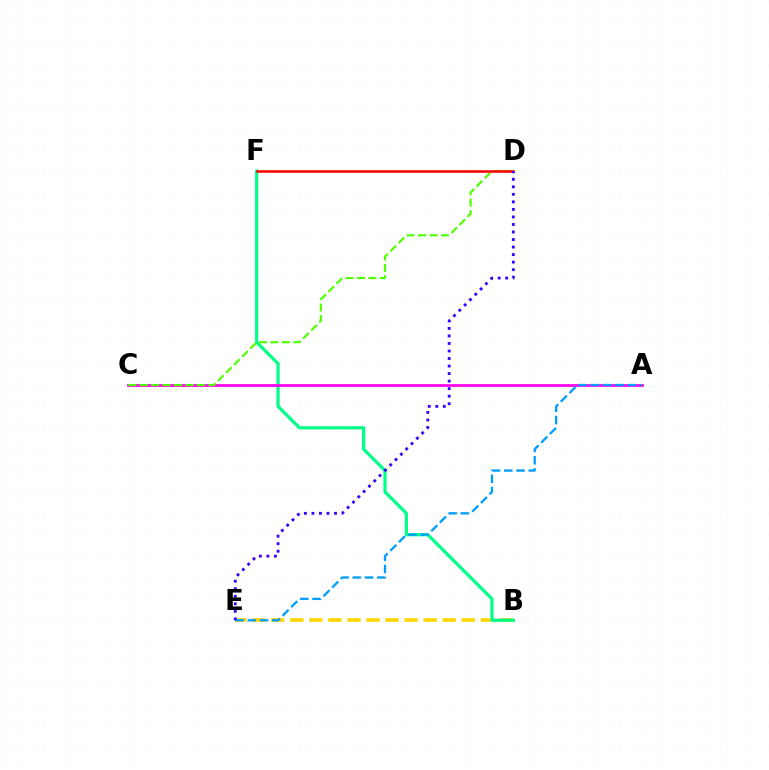{('B', 'E'): [{'color': '#ffd500', 'line_style': 'dashed', 'thickness': 2.59}], ('B', 'F'): [{'color': '#00ff86', 'line_style': 'solid', 'thickness': 2.31}], ('A', 'C'): [{'color': '#ff00ed', 'line_style': 'solid', 'thickness': 1.97}], ('A', 'E'): [{'color': '#009eff', 'line_style': 'dashed', 'thickness': 1.67}], ('C', 'D'): [{'color': '#4fff00', 'line_style': 'dashed', 'thickness': 1.55}], ('D', 'F'): [{'color': '#ff0000', 'line_style': 'solid', 'thickness': 1.83}], ('D', 'E'): [{'color': '#3700ff', 'line_style': 'dotted', 'thickness': 2.05}]}